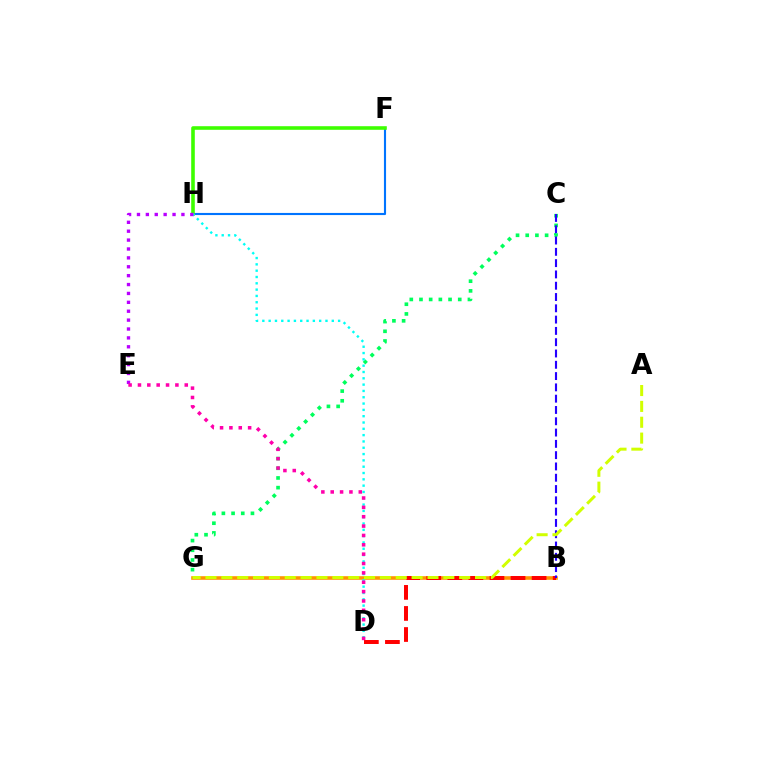{('B', 'G'): [{'color': '#ff9400', 'line_style': 'solid', 'thickness': 2.6}], ('F', 'H'): [{'color': '#0074ff', 'line_style': 'solid', 'thickness': 1.53}, {'color': '#3dff00', 'line_style': 'solid', 'thickness': 2.59}], ('C', 'G'): [{'color': '#00ff5c', 'line_style': 'dotted', 'thickness': 2.63}], ('B', 'D'): [{'color': '#ff0000', 'line_style': 'dashed', 'thickness': 2.86}], ('D', 'H'): [{'color': '#00fff6', 'line_style': 'dotted', 'thickness': 1.72}], ('B', 'C'): [{'color': '#2500ff', 'line_style': 'dashed', 'thickness': 1.53}], ('E', 'H'): [{'color': '#b900ff', 'line_style': 'dotted', 'thickness': 2.42}], ('A', 'G'): [{'color': '#d1ff00', 'line_style': 'dashed', 'thickness': 2.15}], ('D', 'E'): [{'color': '#ff00ac', 'line_style': 'dotted', 'thickness': 2.54}]}